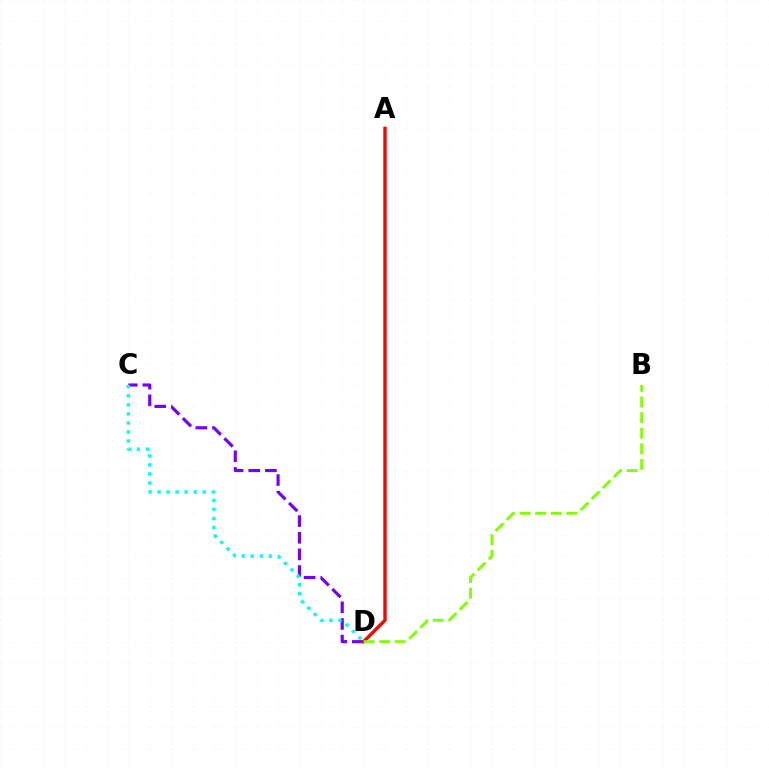{('C', 'D'): [{'color': '#7200ff', 'line_style': 'dashed', 'thickness': 2.26}, {'color': '#00fff6', 'line_style': 'dotted', 'thickness': 2.46}], ('A', 'D'): [{'color': '#ff0000', 'line_style': 'solid', 'thickness': 2.42}], ('B', 'D'): [{'color': '#84ff00', 'line_style': 'dashed', 'thickness': 2.12}]}